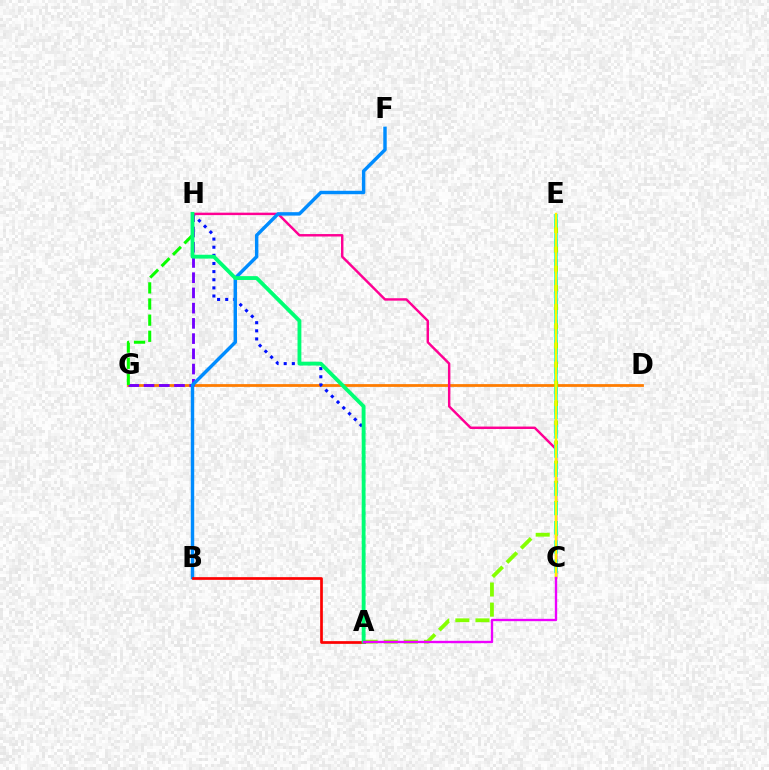{('D', 'G'): [{'color': '#ff7c00', 'line_style': 'solid', 'thickness': 2.0}], ('A', 'H'): [{'color': '#0010ff', 'line_style': 'dotted', 'thickness': 2.21}, {'color': '#00ff74', 'line_style': 'solid', 'thickness': 2.76}], ('C', 'H'): [{'color': '#ff0094', 'line_style': 'solid', 'thickness': 1.76}], ('G', 'H'): [{'color': '#7200ff', 'line_style': 'dashed', 'thickness': 2.07}, {'color': '#08ff00', 'line_style': 'dashed', 'thickness': 2.19}], ('B', 'F'): [{'color': '#008cff', 'line_style': 'solid', 'thickness': 2.47}], ('A', 'E'): [{'color': '#84ff00', 'line_style': 'dashed', 'thickness': 2.73}], ('C', 'E'): [{'color': '#00fff6', 'line_style': 'dashed', 'thickness': 2.61}, {'color': '#fcf500', 'line_style': 'solid', 'thickness': 1.76}], ('A', 'B'): [{'color': '#ff0000', 'line_style': 'solid', 'thickness': 1.95}], ('A', 'C'): [{'color': '#ee00ff', 'line_style': 'solid', 'thickness': 1.69}]}